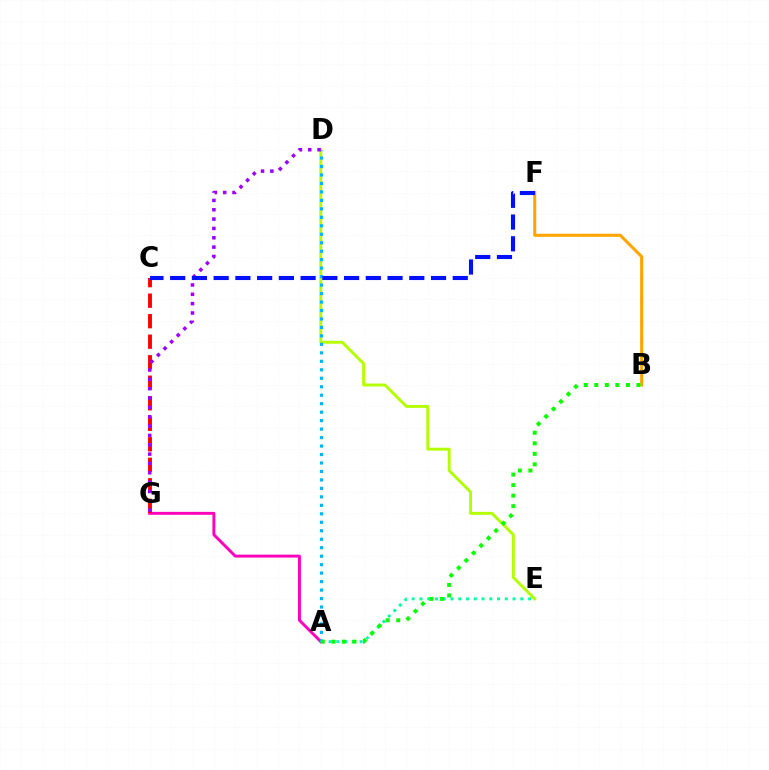{('A', 'G'): [{'color': '#ff00bd', 'line_style': 'solid', 'thickness': 2.12}], ('A', 'E'): [{'color': '#00ff9d', 'line_style': 'dotted', 'thickness': 2.11}], ('C', 'G'): [{'color': '#ff0000', 'line_style': 'dashed', 'thickness': 2.79}], ('B', 'F'): [{'color': '#ffa500', 'line_style': 'solid', 'thickness': 2.2}], ('D', 'E'): [{'color': '#b3ff00', 'line_style': 'solid', 'thickness': 2.1}], ('A', 'D'): [{'color': '#00b5ff', 'line_style': 'dotted', 'thickness': 2.3}], ('D', 'G'): [{'color': '#9b00ff', 'line_style': 'dotted', 'thickness': 2.54}], ('C', 'F'): [{'color': '#0010ff', 'line_style': 'dashed', 'thickness': 2.95}], ('A', 'B'): [{'color': '#08ff00', 'line_style': 'dotted', 'thickness': 2.86}]}